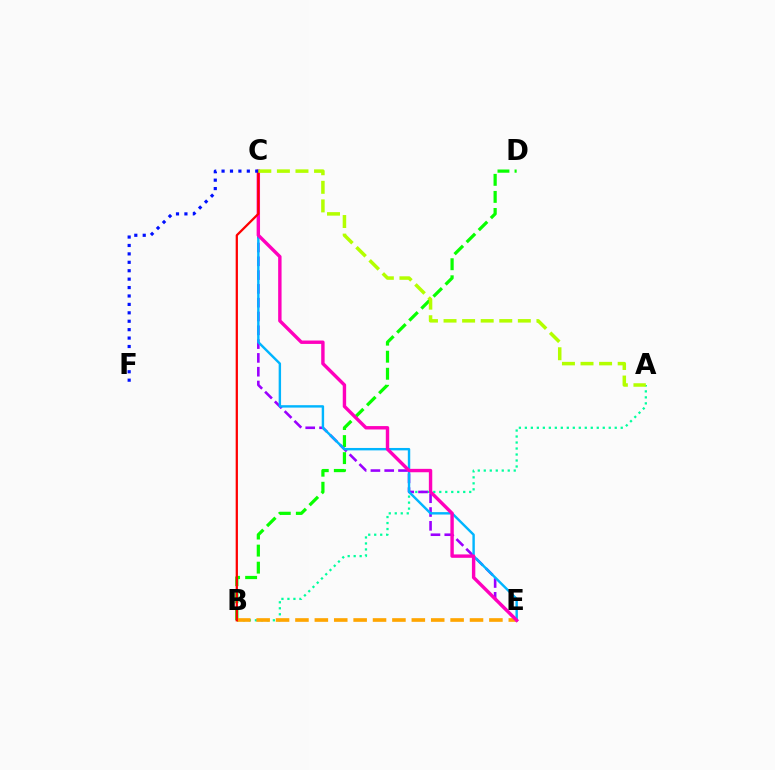{('A', 'B'): [{'color': '#00ff9d', 'line_style': 'dotted', 'thickness': 1.63}], ('B', 'D'): [{'color': '#08ff00', 'line_style': 'dashed', 'thickness': 2.32}], ('C', 'E'): [{'color': '#9b00ff', 'line_style': 'dashed', 'thickness': 1.88}, {'color': '#00b5ff', 'line_style': 'solid', 'thickness': 1.74}, {'color': '#ff00bd', 'line_style': 'solid', 'thickness': 2.45}], ('B', 'E'): [{'color': '#ffa500', 'line_style': 'dashed', 'thickness': 2.63}], ('B', 'C'): [{'color': '#ff0000', 'line_style': 'solid', 'thickness': 1.63}], ('C', 'F'): [{'color': '#0010ff', 'line_style': 'dotted', 'thickness': 2.29}], ('A', 'C'): [{'color': '#b3ff00', 'line_style': 'dashed', 'thickness': 2.52}]}